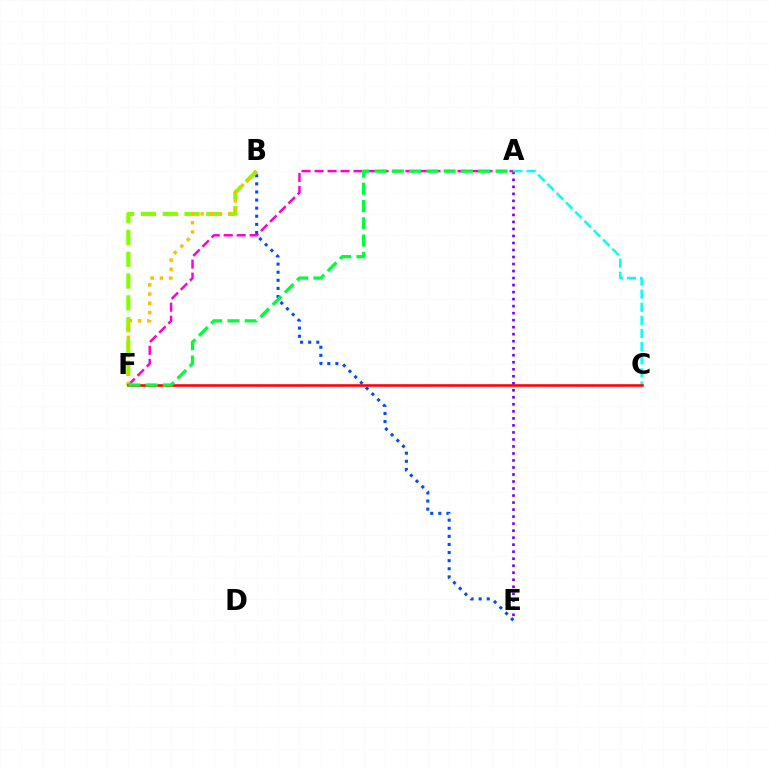{('A', 'F'): [{'color': '#ff00cf', 'line_style': 'dashed', 'thickness': 1.77}, {'color': '#00ff39', 'line_style': 'dashed', 'thickness': 2.35}], ('B', 'E'): [{'color': '#004bff', 'line_style': 'dotted', 'thickness': 2.2}], ('B', 'F'): [{'color': '#84ff00', 'line_style': 'dashed', 'thickness': 2.96}, {'color': '#ffbd00', 'line_style': 'dotted', 'thickness': 2.51}], ('A', 'E'): [{'color': '#7200ff', 'line_style': 'dotted', 'thickness': 1.91}], ('A', 'C'): [{'color': '#00fff6', 'line_style': 'dashed', 'thickness': 1.78}], ('C', 'F'): [{'color': '#ff0000', 'line_style': 'solid', 'thickness': 1.85}]}